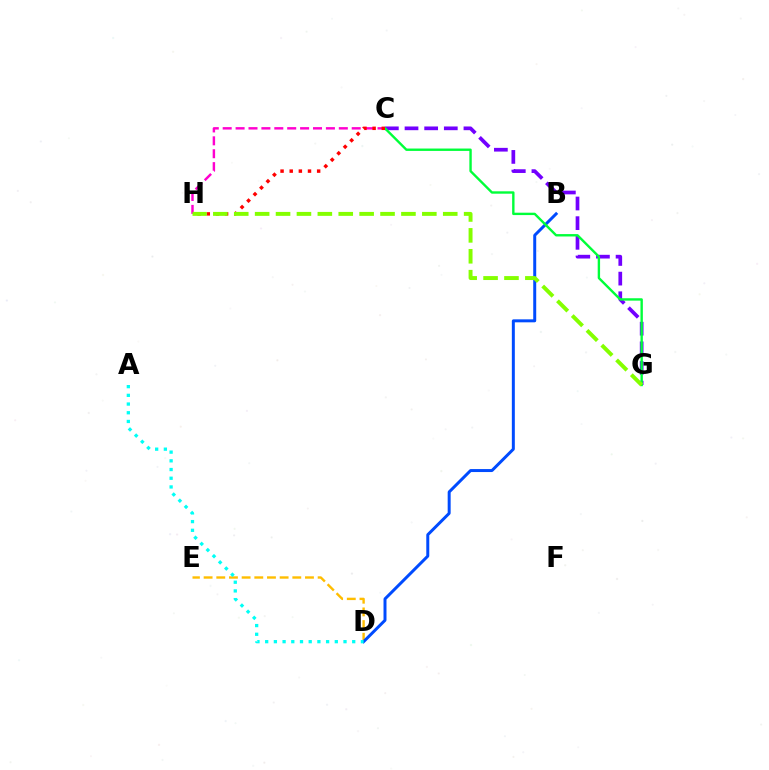{('C', 'G'): [{'color': '#7200ff', 'line_style': 'dashed', 'thickness': 2.67}, {'color': '#00ff39', 'line_style': 'solid', 'thickness': 1.72}], ('D', 'E'): [{'color': '#ffbd00', 'line_style': 'dashed', 'thickness': 1.72}], ('C', 'H'): [{'color': '#ff00cf', 'line_style': 'dashed', 'thickness': 1.75}, {'color': '#ff0000', 'line_style': 'dotted', 'thickness': 2.49}], ('B', 'D'): [{'color': '#004bff', 'line_style': 'solid', 'thickness': 2.15}], ('A', 'D'): [{'color': '#00fff6', 'line_style': 'dotted', 'thickness': 2.36}], ('G', 'H'): [{'color': '#84ff00', 'line_style': 'dashed', 'thickness': 2.84}]}